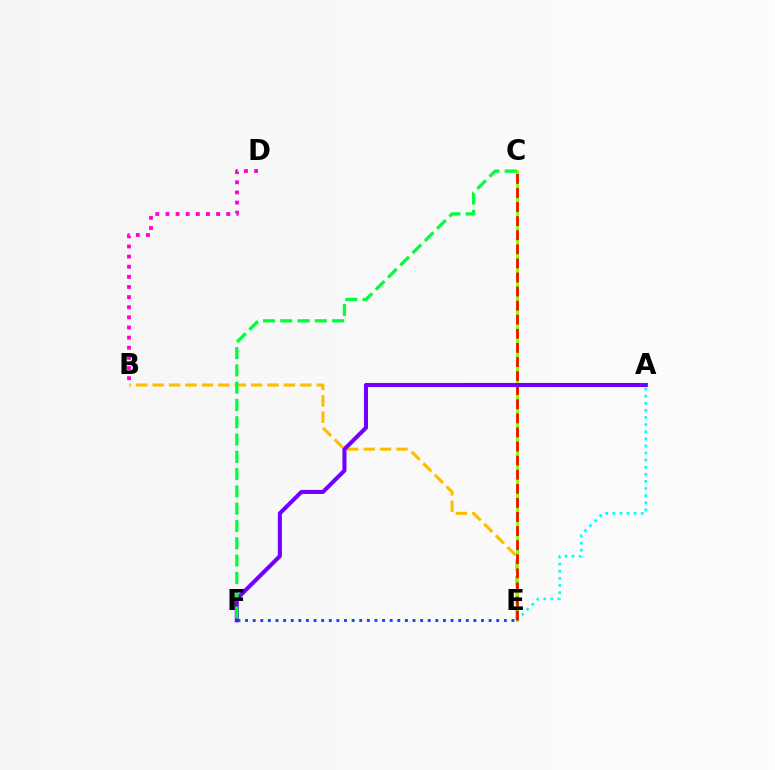{('B', 'D'): [{'color': '#ff00cf', 'line_style': 'dotted', 'thickness': 2.75}], ('B', 'E'): [{'color': '#ffbd00', 'line_style': 'dashed', 'thickness': 2.23}], ('C', 'E'): [{'color': '#84ff00', 'line_style': 'solid', 'thickness': 2.07}, {'color': '#ff0000', 'line_style': 'dashed', 'thickness': 1.91}], ('A', 'E'): [{'color': '#00fff6', 'line_style': 'dotted', 'thickness': 1.93}], ('A', 'F'): [{'color': '#7200ff', 'line_style': 'solid', 'thickness': 2.93}], ('E', 'F'): [{'color': '#004bff', 'line_style': 'dotted', 'thickness': 2.07}], ('C', 'F'): [{'color': '#00ff39', 'line_style': 'dashed', 'thickness': 2.35}]}